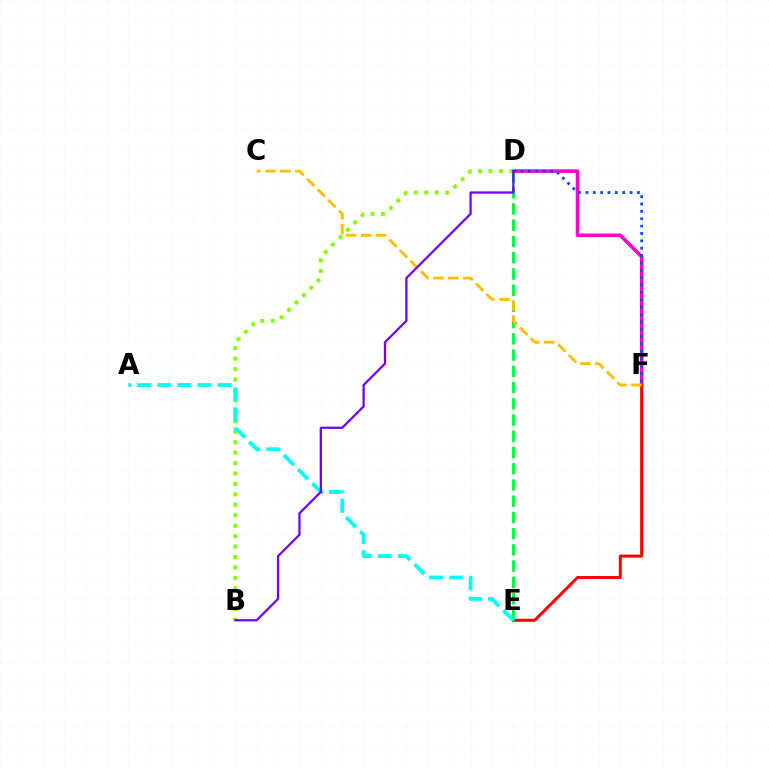{('D', 'F'): [{'color': '#ff00cf', 'line_style': 'solid', 'thickness': 2.54}, {'color': '#004bff', 'line_style': 'dotted', 'thickness': 2.0}], ('E', 'F'): [{'color': '#ff0000', 'line_style': 'solid', 'thickness': 2.18}], ('B', 'D'): [{'color': '#84ff00', 'line_style': 'dotted', 'thickness': 2.84}, {'color': '#7200ff', 'line_style': 'solid', 'thickness': 1.63}], ('D', 'E'): [{'color': '#00ff39', 'line_style': 'dashed', 'thickness': 2.21}], ('A', 'E'): [{'color': '#00fff6', 'line_style': 'dashed', 'thickness': 2.73}], ('C', 'F'): [{'color': '#ffbd00', 'line_style': 'dashed', 'thickness': 2.04}]}